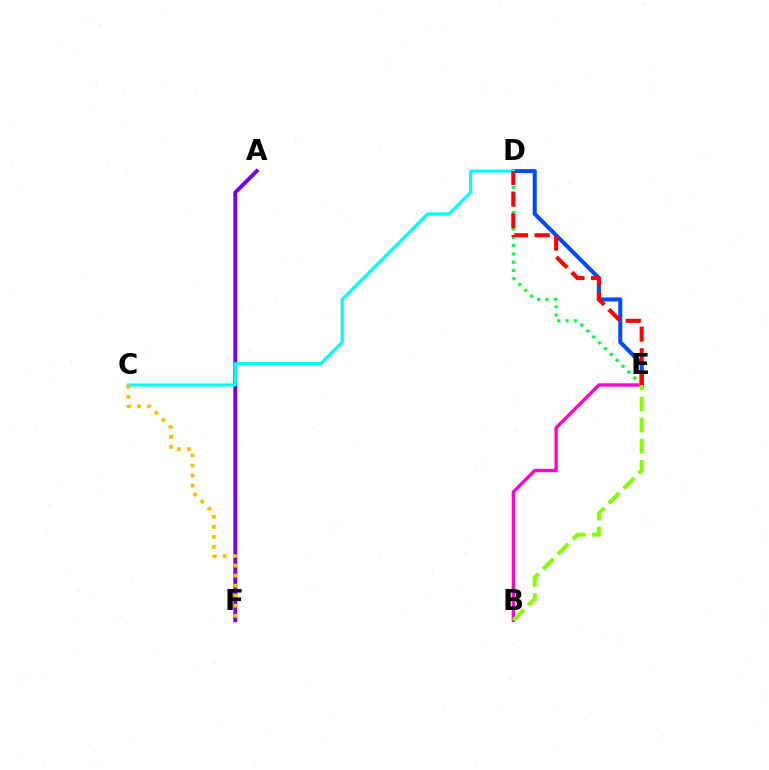{('D', 'E'): [{'color': '#004bff', 'line_style': 'solid', 'thickness': 2.91}, {'color': '#00ff39', 'line_style': 'dotted', 'thickness': 2.26}, {'color': '#ff0000', 'line_style': 'dashed', 'thickness': 2.94}], ('B', 'E'): [{'color': '#ff00cf', 'line_style': 'solid', 'thickness': 2.41}, {'color': '#84ff00', 'line_style': 'dashed', 'thickness': 2.87}], ('A', 'F'): [{'color': '#7200ff', 'line_style': 'solid', 'thickness': 2.82}], ('C', 'D'): [{'color': '#00fff6', 'line_style': 'solid', 'thickness': 2.28}], ('C', 'F'): [{'color': '#ffbd00', 'line_style': 'dotted', 'thickness': 2.72}]}